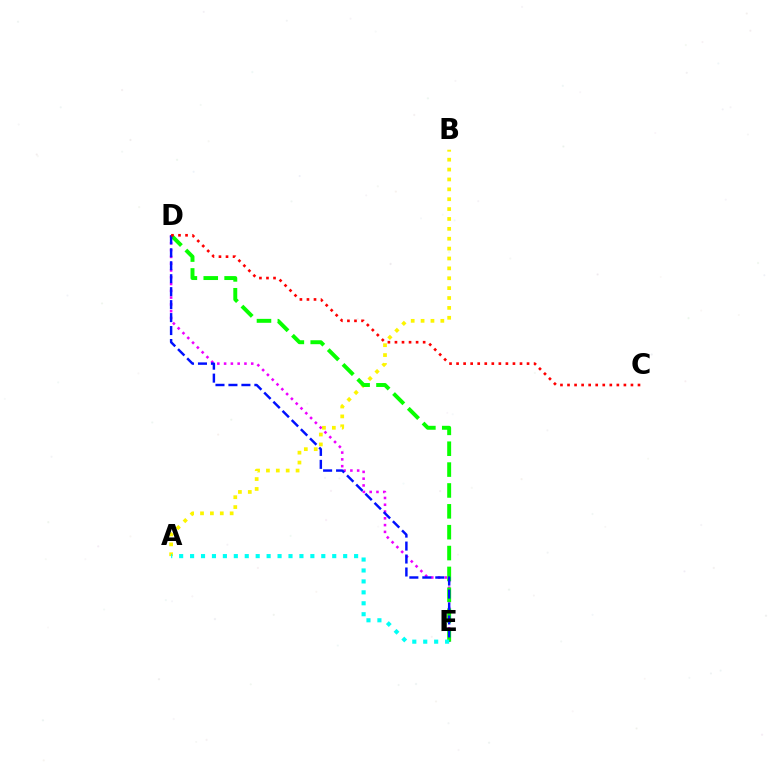{('A', 'B'): [{'color': '#fcf500', 'line_style': 'dotted', 'thickness': 2.68}], ('D', 'E'): [{'color': '#ee00ff', 'line_style': 'dotted', 'thickness': 1.84}, {'color': '#08ff00', 'line_style': 'dashed', 'thickness': 2.84}, {'color': '#0010ff', 'line_style': 'dashed', 'thickness': 1.76}], ('C', 'D'): [{'color': '#ff0000', 'line_style': 'dotted', 'thickness': 1.91}], ('A', 'E'): [{'color': '#00fff6', 'line_style': 'dotted', 'thickness': 2.97}]}